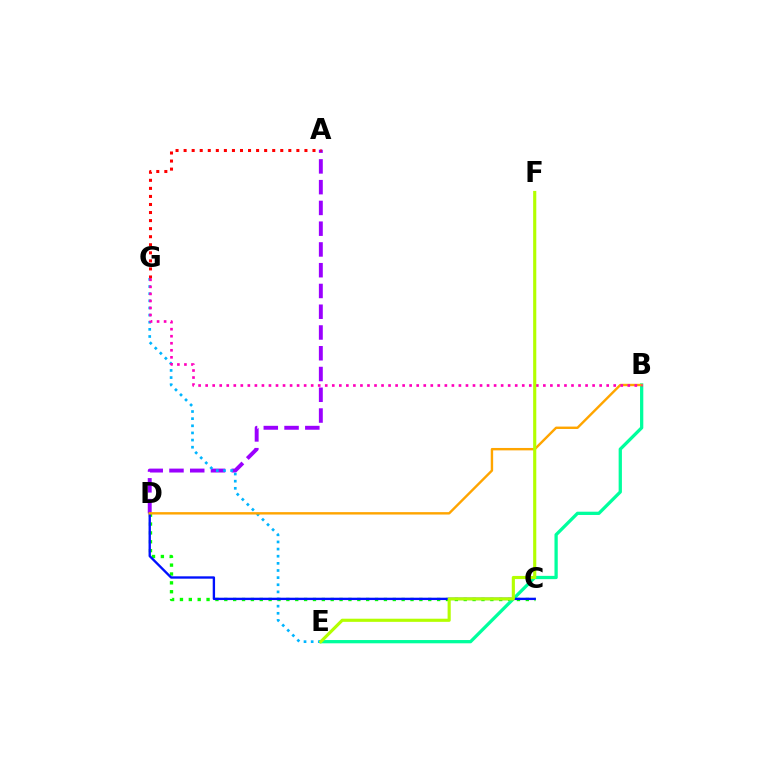{('C', 'D'): [{'color': '#08ff00', 'line_style': 'dotted', 'thickness': 2.41}, {'color': '#0010ff', 'line_style': 'solid', 'thickness': 1.69}], ('A', 'D'): [{'color': '#9b00ff', 'line_style': 'dashed', 'thickness': 2.82}], ('B', 'E'): [{'color': '#00ff9d', 'line_style': 'solid', 'thickness': 2.36}], ('E', 'G'): [{'color': '#00b5ff', 'line_style': 'dotted', 'thickness': 1.94}], ('A', 'G'): [{'color': '#ff0000', 'line_style': 'dotted', 'thickness': 2.19}], ('B', 'D'): [{'color': '#ffa500', 'line_style': 'solid', 'thickness': 1.73}], ('B', 'G'): [{'color': '#ff00bd', 'line_style': 'dotted', 'thickness': 1.91}], ('E', 'F'): [{'color': '#b3ff00', 'line_style': 'solid', 'thickness': 2.26}]}